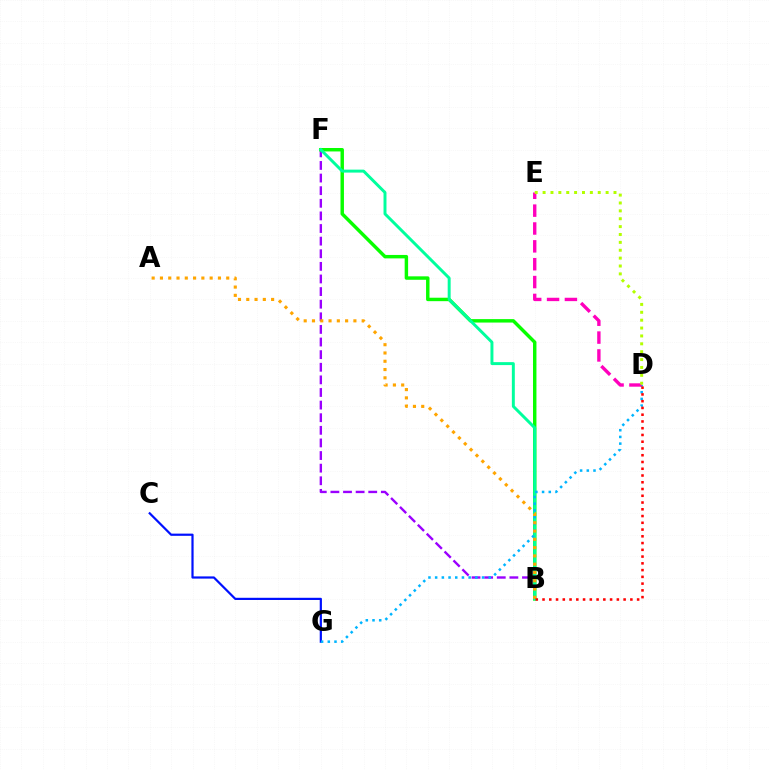{('B', 'F'): [{'color': '#9b00ff', 'line_style': 'dashed', 'thickness': 1.71}, {'color': '#08ff00', 'line_style': 'solid', 'thickness': 2.48}, {'color': '#00ff9d', 'line_style': 'solid', 'thickness': 2.13}], ('C', 'G'): [{'color': '#0010ff', 'line_style': 'solid', 'thickness': 1.59}], ('D', 'G'): [{'color': '#00b5ff', 'line_style': 'dotted', 'thickness': 1.82}], ('A', 'B'): [{'color': '#ffa500', 'line_style': 'dotted', 'thickness': 2.25}], ('D', 'E'): [{'color': '#ff00bd', 'line_style': 'dashed', 'thickness': 2.43}, {'color': '#b3ff00', 'line_style': 'dotted', 'thickness': 2.14}], ('B', 'D'): [{'color': '#ff0000', 'line_style': 'dotted', 'thickness': 1.84}]}